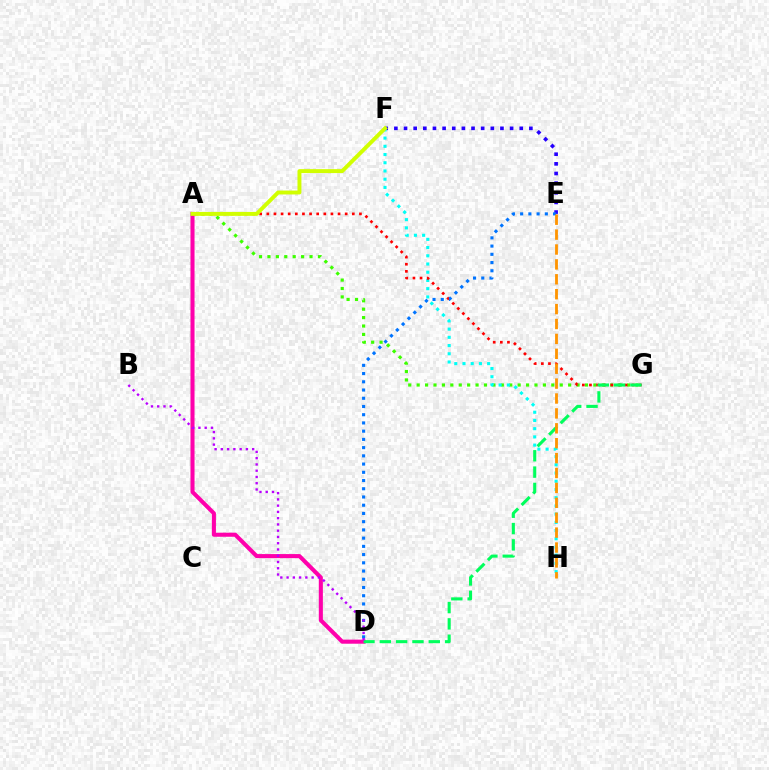{('A', 'G'): [{'color': '#3dff00', 'line_style': 'dotted', 'thickness': 2.29}, {'color': '#ff0000', 'line_style': 'dotted', 'thickness': 1.94}], ('E', 'F'): [{'color': '#2500ff', 'line_style': 'dotted', 'thickness': 2.62}], ('F', 'H'): [{'color': '#00fff6', 'line_style': 'dotted', 'thickness': 2.23}], ('A', 'D'): [{'color': '#ff00ac', 'line_style': 'solid', 'thickness': 2.93}], ('D', 'G'): [{'color': '#00ff5c', 'line_style': 'dashed', 'thickness': 2.22}], ('A', 'F'): [{'color': '#d1ff00', 'line_style': 'solid', 'thickness': 2.83}], ('D', 'E'): [{'color': '#0074ff', 'line_style': 'dotted', 'thickness': 2.24}], ('B', 'D'): [{'color': '#b900ff', 'line_style': 'dotted', 'thickness': 1.7}], ('E', 'H'): [{'color': '#ff9400', 'line_style': 'dashed', 'thickness': 2.02}]}